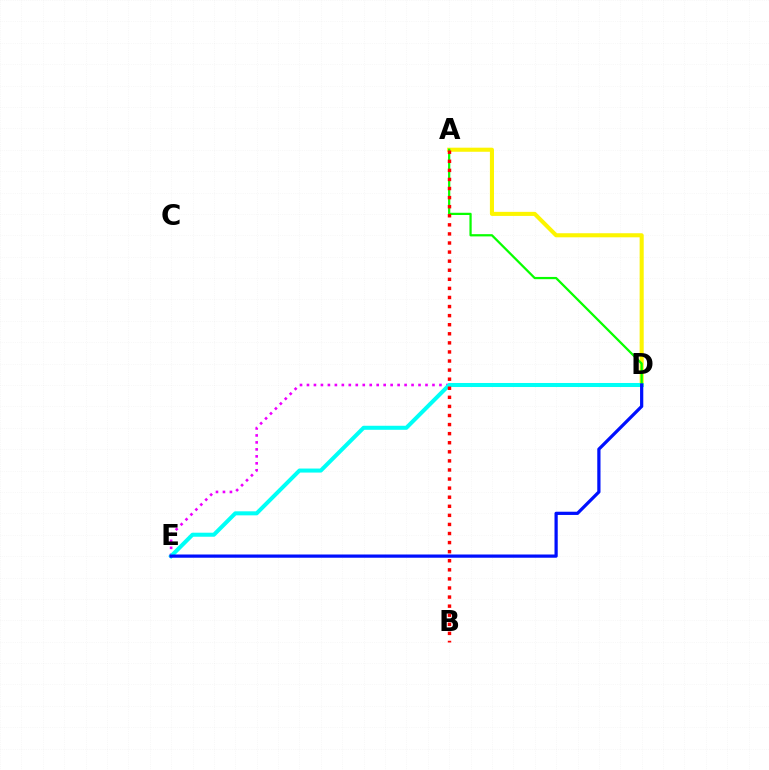{('D', 'E'): [{'color': '#ee00ff', 'line_style': 'dotted', 'thickness': 1.89}, {'color': '#00fff6', 'line_style': 'solid', 'thickness': 2.9}, {'color': '#0010ff', 'line_style': 'solid', 'thickness': 2.33}], ('A', 'D'): [{'color': '#fcf500', 'line_style': 'solid', 'thickness': 2.94}, {'color': '#08ff00', 'line_style': 'solid', 'thickness': 1.62}], ('A', 'B'): [{'color': '#ff0000', 'line_style': 'dotted', 'thickness': 2.47}]}